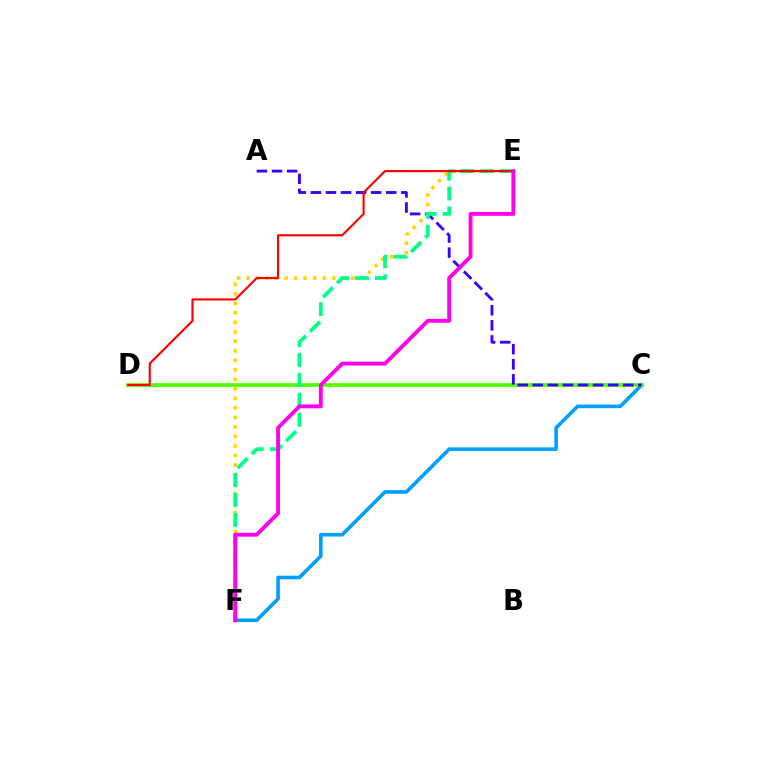{('C', 'F'): [{'color': '#009eff', 'line_style': 'solid', 'thickness': 2.59}], ('C', 'D'): [{'color': '#4fff00', 'line_style': 'solid', 'thickness': 2.67}], ('A', 'C'): [{'color': '#3700ff', 'line_style': 'dashed', 'thickness': 2.05}], ('E', 'F'): [{'color': '#ffd500', 'line_style': 'dotted', 'thickness': 2.58}, {'color': '#00ff86', 'line_style': 'dashed', 'thickness': 2.7}, {'color': '#ff00ed', 'line_style': 'solid', 'thickness': 2.78}], ('D', 'E'): [{'color': '#ff0000', 'line_style': 'solid', 'thickness': 1.55}]}